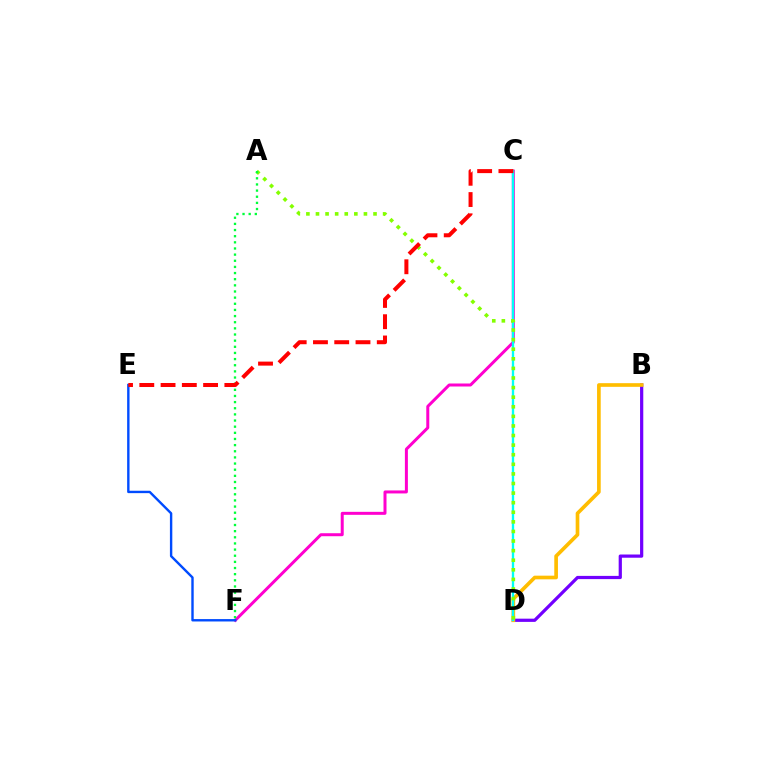{('B', 'D'): [{'color': '#7200ff', 'line_style': 'solid', 'thickness': 2.32}, {'color': '#ffbd00', 'line_style': 'solid', 'thickness': 2.64}], ('C', 'F'): [{'color': '#ff00cf', 'line_style': 'solid', 'thickness': 2.16}], ('C', 'D'): [{'color': '#00fff6', 'line_style': 'solid', 'thickness': 1.69}], ('E', 'F'): [{'color': '#004bff', 'line_style': 'solid', 'thickness': 1.72}], ('A', 'D'): [{'color': '#84ff00', 'line_style': 'dotted', 'thickness': 2.61}], ('A', 'F'): [{'color': '#00ff39', 'line_style': 'dotted', 'thickness': 1.67}], ('C', 'E'): [{'color': '#ff0000', 'line_style': 'dashed', 'thickness': 2.89}]}